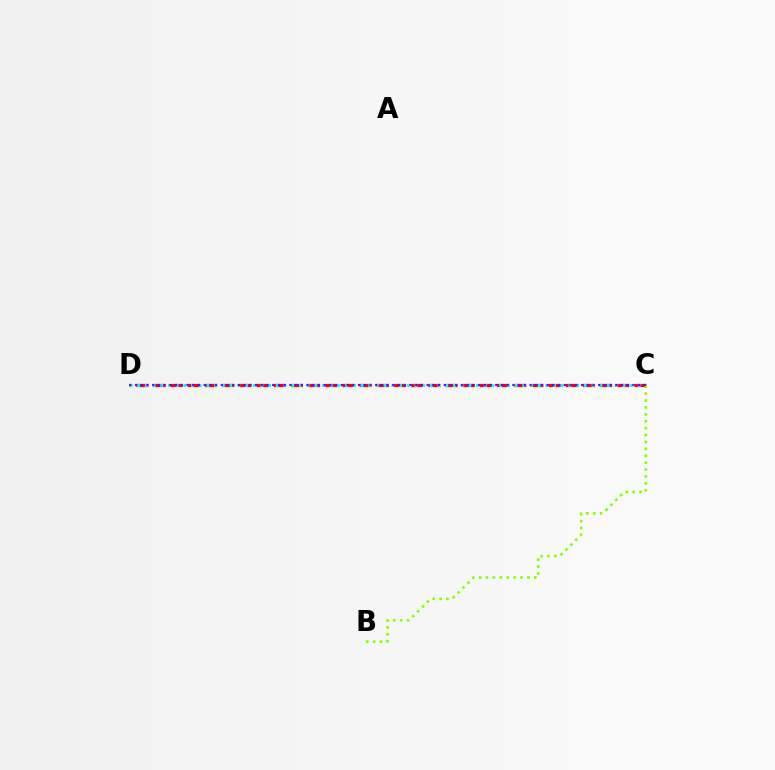{('C', 'D'): [{'color': '#ff0000', 'line_style': 'dashed', 'thickness': 2.33}, {'color': '#00fff6', 'line_style': 'dotted', 'thickness': 2.09}, {'color': '#7200ff', 'line_style': 'dotted', 'thickness': 1.55}], ('B', 'C'): [{'color': '#84ff00', 'line_style': 'dotted', 'thickness': 1.88}]}